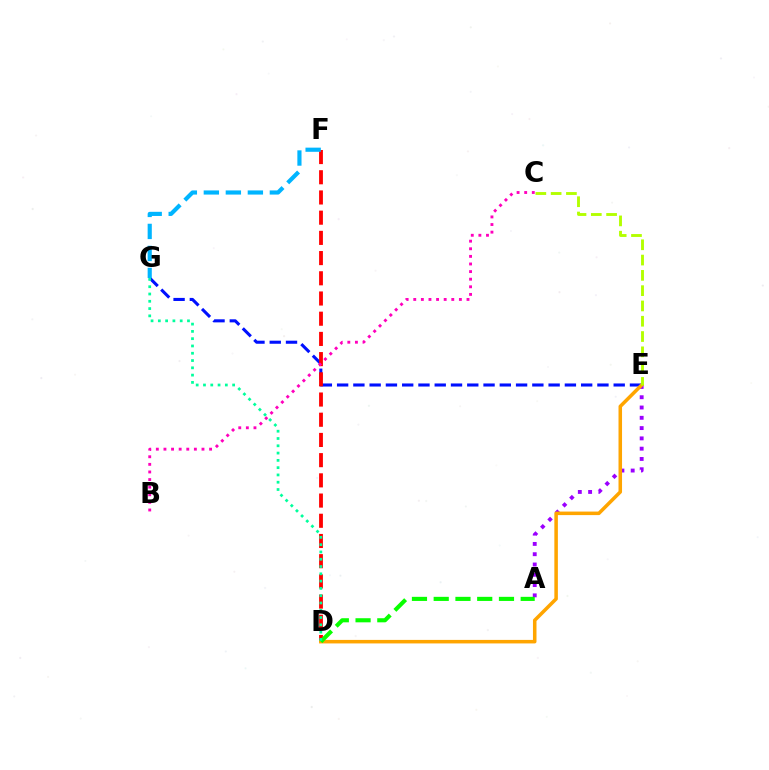{('A', 'E'): [{'color': '#9b00ff', 'line_style': 'dotted', 'thickness': 2.8}], ('E', 'G'): [{'color': '#0010ff', 'line_style': 'dashed', 'thickness': 2.21}], ('D', 'F'): [{'color': '#ff0000', 'line_style': 'dashed', 'thickness': 2.75}], ('B', 'C'): [{'color': '#ff00bd', 'line_style': 'dotted', 'thickness': 2.07}], ('D', 'E'): [{'color': '#ffa500', 'line_style': 'solid', 'thickness': 2.54}], ('C', 'E'): [{'color': '#b3ff00', 'line_style': 'dashed', 'thickness': 2.08}], ('A', 'D'): [{'color': '#08ff00', 'line_style': 'dashed', 'thickness': 2.95}], ('D', 'G'): [{'color': '#00ff9d', 'line_style': 'dotted', 'thickness': 1.98}], ('F', 'G'): [{'color': '#00b5ff', 'line_style': 'dashed', 'thickness': 2.99}]}